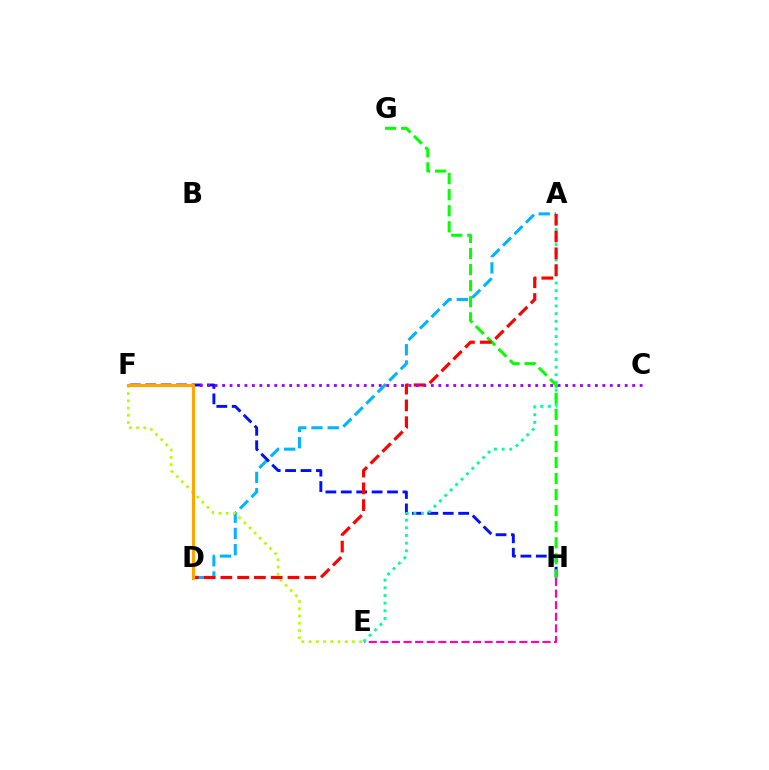{('A', 'D'): [{'color': '#00b5ff', 'line_style': 'dashed', 'thickness': 2.21}, {'color': '#ff0000', 'line_style': 'dashed', 'thickness': 2.28}], ('F', 'H'): [{'color': '#0010ff', 'line_style': 'dashed', 'thickness': 2.09}], ('E', 'F'): [{'color': '#b3ff00', 'line_style': 'dotted', 'thickness': 1.97}], ('E', 'H'): [{'color': '#ff00bd', 'line_style': 'dashed', 'thickness': 1.57}], ('A', 'E'): [{'color': '#00ff9d', 'line_style': 'dotted', 'thickness': 2.08}], ('G', 'H'): [{'color': '#08ff00', 'line_style': 'dashed', 'thickness': 2.18}], ('C', 'F'): [{'color': '#9b00ff', 'line_style': 'dotted', 'thickness': 2.03}], ('D', 'F'): [{'color': '#ffa500', 'line_style': 'solid', 'thickness': 2.26}]}